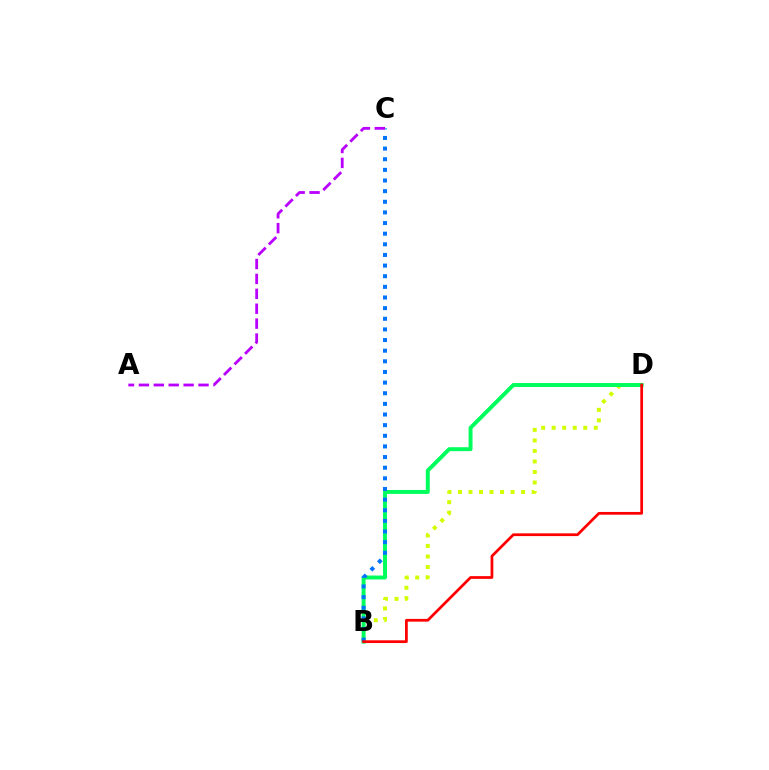{('B', 'D'): [{'color': '#d1ff00', 'line_style': 'dotted', 'thickness': 2.86}, {'color': '#00ff5c', 'line_style': 'solid', 'thickness': 2.83}, {'color': '#ff0000', 'line_style': 'solid', 'thickness': 1.97}], ('B', 'C'): [{'color': '#0074ff', 'line_style': 'dotted', 'thickness': 2.89}], ('A', 'C'): [{'color': '#b900ff', 'line_style': 'dashed', 'thickness': 2.03}]}